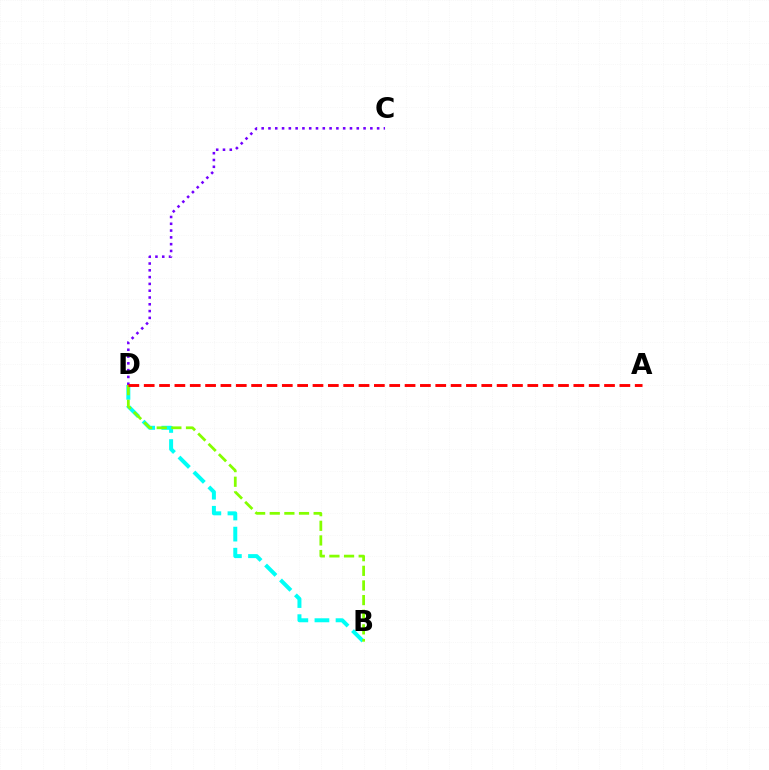{('B', 'D'): [{'color': '#00fff6', 'line_style': 'dashed', 'thickness': 2.87}, {'color': '#84ff00', 'line_style': 'dashed', 'thickness': 1.99}], ('C', 'D'): [{'color': '#7200ff', 'line_style': 'dotted', 'thickness': 1.85}], ('A', 'D'): [{'color': '#ff0000', 'line_style': 'dashed', 'thickness': 2.08}]}